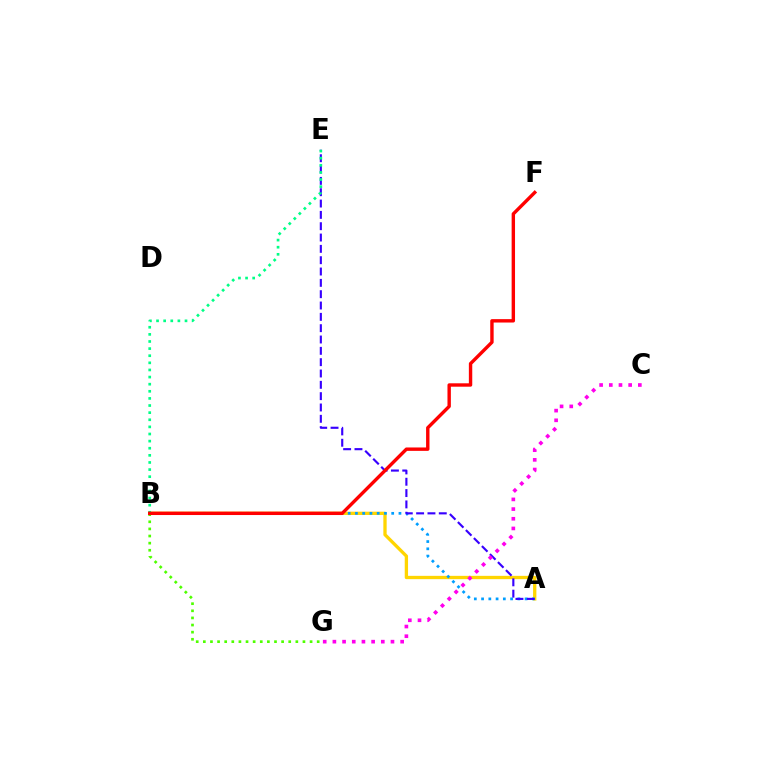{('B', 'G'): [{'color': '#4fff00', 'line_style': 'dotted', 'thickness': 1.93}], ('A', 'B'): [{'color': '#ffd500', 'line_style': 'solid', 'thickness': 2.38}, {'color': '#009eff', 'line_style': 'dotted', 'thickness': 1.97}], ('A', 'E'): [{'color': '#3700ff', 'line_style': 'dashed', 'thickness': 1.54}], ('B', 'E'): [{'color': '#00ff86', 'line_style': 'dotted', 'thickness': 1.93}], ('C', 'G'): [{'color': '#ff00ed', 'line_style': 'dotted', 'thickness': 2.63}], ('B', 'F'): [{'color': '#ff0000', 'line_style': 'solid', 'thickness': 2.45}]}